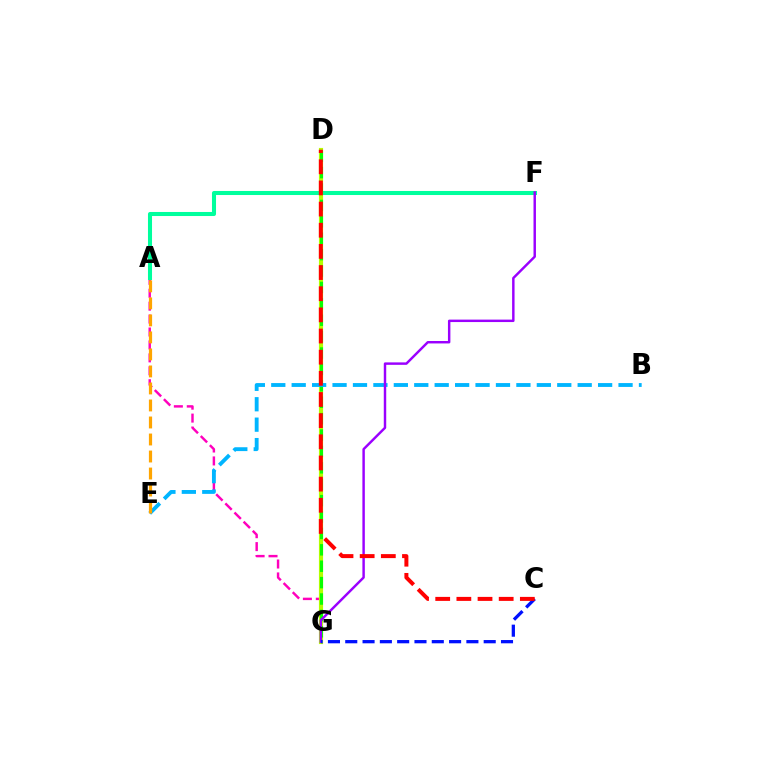{('A', 'G'): [{'color': '#ff00bd', 'line_style': 'dashed', 'thickness': 1.76}], ('A', 'F'): [{'color': '#00ff9d', 'line_style': 'solid', 'thickness': 2.92}], ('D', 'G'): [{'color': '#b3ff00', 'line_style': 'solid', 'thickness': 2.99}, {'color': '#08ff00', 'line_style': 'dashed', 'thickness': 2.23}], ('B', 'E'): [{'color': '#00b5ff', 'line_style': 'dashed', 'thickness': 2.78}], ('F', 'G'): [{'color': '#9b00ff', 'line_style': 'solid', 'thickness': 1.76}], ('C', 'G'): [{'color': '#0010ff', 'line_style': 'dashed', 'thickness': 2.35}], ('A', 'E'): [{'color': '#ffa500', 'line_style': 'dashed', 'thickness': 2.31}], ('C', 'D'): [{'color': '#ff0000', 'line_style': 'dashed', 'thickness': 2.87}]}